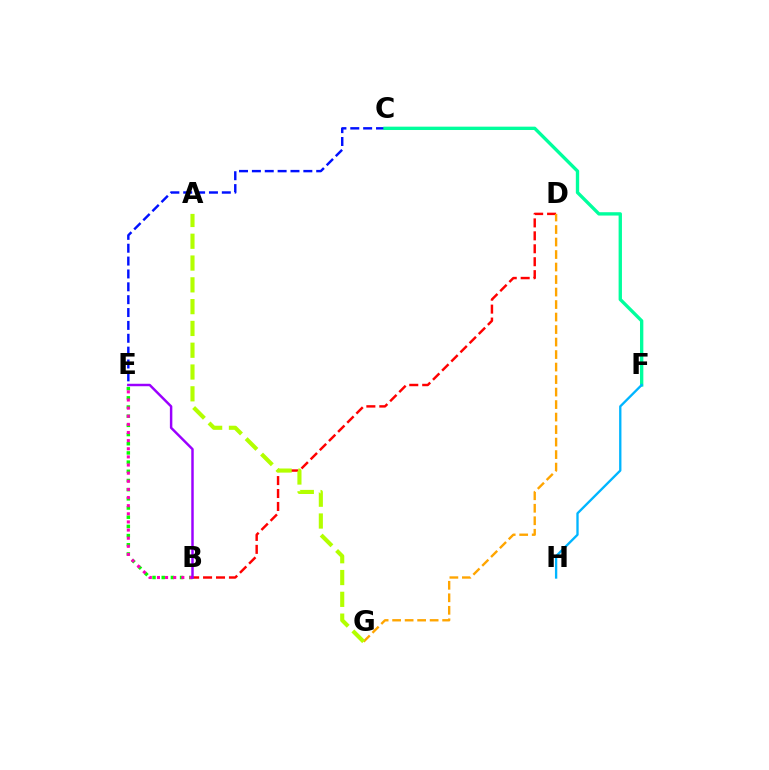{('C', 'E'): [{'color': '#0010ff', 'line_style': 'dashed', 'thickness': 1.75}], ('B', 'D'): [{'color': '#ff0000', 'line_style': 'dashed', 'thickness': 1.76}], ('B', 'E'): [{'color': '#08ff00', 'line_style': 'dotted', 'thickness': 2.5}, {'color': '#ff00bd', 'line_style': 'dotted', 'thickness': 2.21}, {'color': '#9b00ff', 'line_style': 'solid', 'thickness': 1.77}], ('D', 'G'): [{'color': '#ffa500', 'line_style': 'dashed', 'thickness': 1.7}], ('C', 'F'): [{'color': '#00ff9d', 'line_style': 'solid', 'thickness': 2.41}], ('A', 'G'): [{'color': '#b3ff00', 'line_style': 'dashed', 'thickness': 2.96}], ('F', 'H'): [{'color': '#00b5ff', 'line_style': 'solid', 'thickness': 1.68}]}